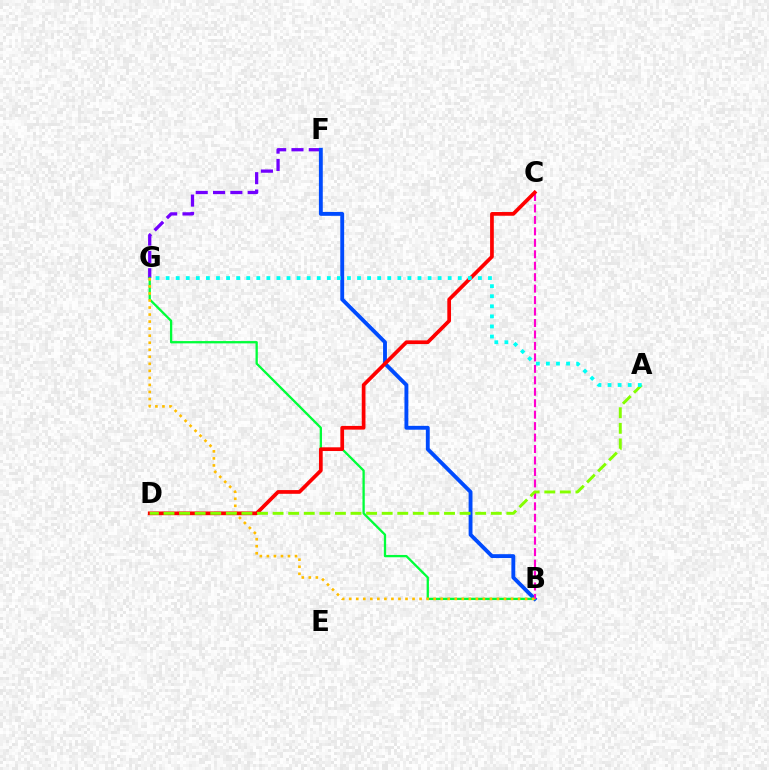{('F', 'G'): [{'color': '#7200ff', 'line_style': 'dashed', 'thickness': 2.35}], ('B', 'F'): [{'color': '#004bff', 'line_style': 'solid', 'thickness': 2.79}], ('B', 'G'): [{'color': '#00ff39', 'line_style': 'solid', 'thickness': 1.66}, {'color': '#ffbd00', 'line_style': 'dotted', 'thickness': 1.91}], ('B', 'C'): [{'color': '#ff00cf', 'line_style': 'dashed', 'thickness': 1.56}], ('C', 'D'): [{'color': '#ff0000', 'line_style': 'solid', 'thickness': 2.67}], ('A', 'D'): [{'color': '#84ff00', 'line_style': 'dashed', 'thickness': 2.12}], ('A', 'G'): [{'color': '#00fff6', 'line_style': 'dotted', 'thickness': 2.74}]}